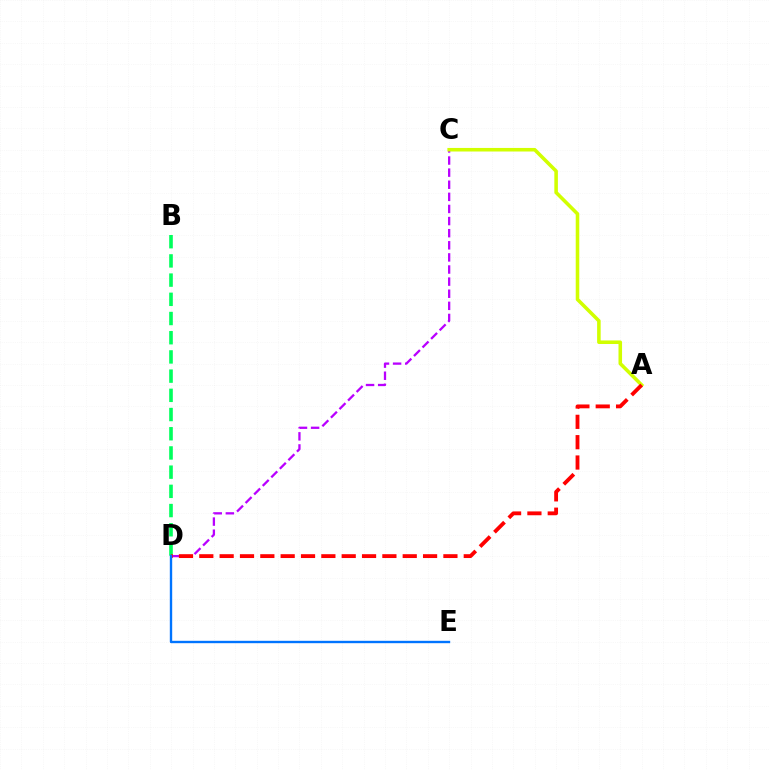{('B', 'D'): [{'color': '#00ff5c', 'line_style': 'dashed', 'thickness': 2.61}], ('C', 'D'): [{'color': '#b900ff', 'line_style': 'dashed', 'thickness': 1.65}], ('A', 'C'): [{'color': '#d1ff00', 'line_style': 'solid', 'thickness': 2.56}], ('A', 'D'): [{'color': '#ff0000', 'line_style': 'dashed', 'thickness': 2.76}], ('D', 'E'): [{'color': '#0074ff', 'line_style': 'solid', 'thickness': 1.71}]}